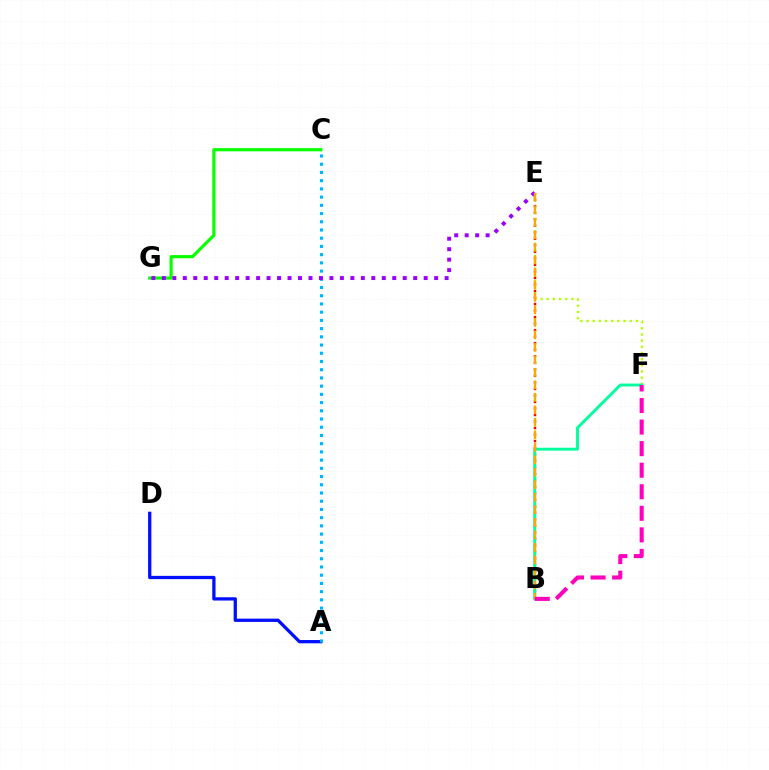{('A', 'D'): [{'color': '#0010ff', 'line_style': 'solid', 'thickness': 2.36}], ('A', 'C'): [{'color': '#00b5ff', 'line_style': 'dotted', 'thickness': 2.23}], ('E', 'F'): [{'color': '#b3ff00', 'line_style': 'dotted', 'thickness': 1.68}], ('C', 'G'): [{'color': '#08ff00', 'line_style': 'solid', 'thickness': 2.28}], ('B', 'E'): [{'color': '#ff0000', 'line_style': 'dotted', 'thickness': 1.77}, {'color': '#ffa500', 'line_style': 'dashed', 'thickness': 1.7}], ('B', 'F'): [{'color': '#00ff9d', 'line_style': 'solid', 'thickness': 2.08}, {'color': '#ff00bd', 'line_style': 'dashed', 'thickness': 2.93}], ('E', 'G'): [{'color': '#9b00ff', 'line_style': 'dotted', 'thickness': 2.85}]}